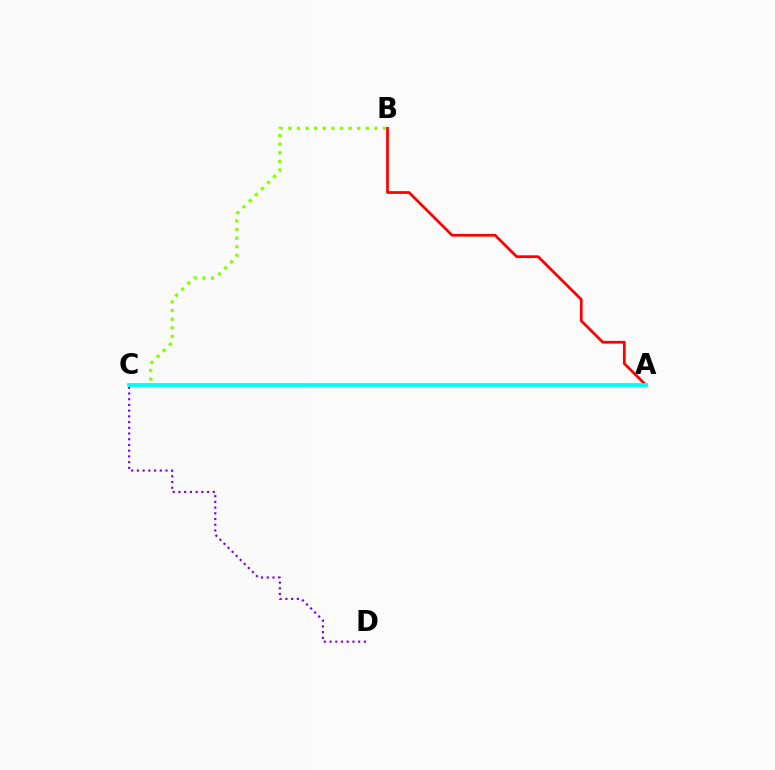{('A', 'B'): [{'color': '#ff0000', 'line_style': 'solid', 'thickness': 1.98}], ('B', 'C'): [{'color': '#84ff00', 'line_style': 'dotted', 'thickness': 2.34}], ('C', 'D'): [{'color': '#7200ff', 'line_style': 'dotted', 'thickness': 1.55}], ('A', 'C'): [{'color': '#00fff6', 'line_style': 'solid', 'thickness': 2.74}]}